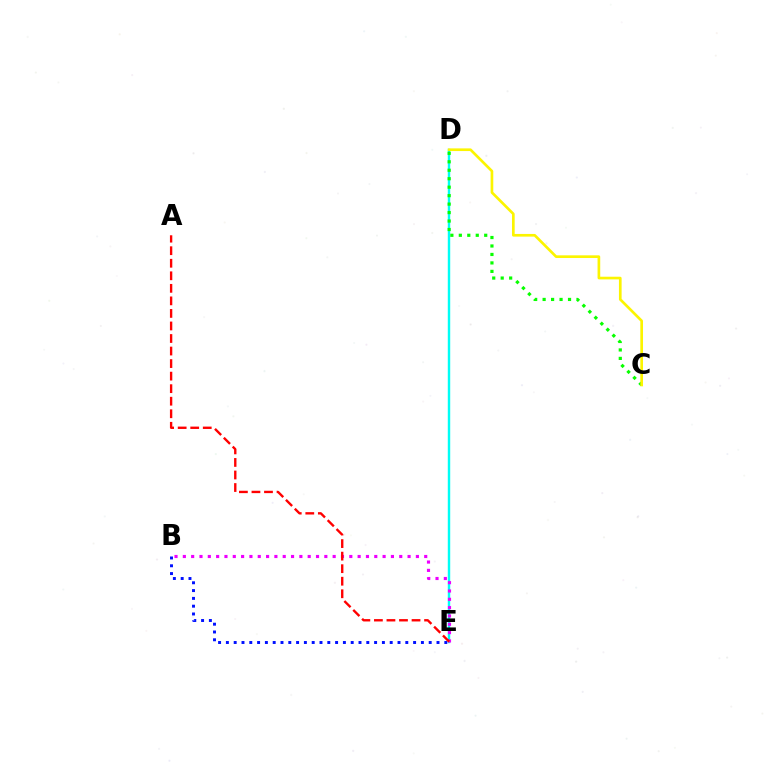{('D', 'E'): [{'color': '#00fff6', 'line_style': 'solid', 'thickness': 1.75}], ('B', 'E'): [{'color': '#ee00ff', 'line_style': 'dotted', 'thickness': 2.26}, {'color': '#0010ff', 'line_style': 'dotted', 'thickness': 2.12}], ('C', 'D'): [{'color': '#08ff00', 'line_style': 'dotted', 'thickness': 2.3}, {'color': '#fcf500', 'line_style': 'solid', 'thickness': 1.92}], ('A', 'E'): [{'color': '#ff0000', 'line_style': 'dashed', 'thickness': 1.7}]}